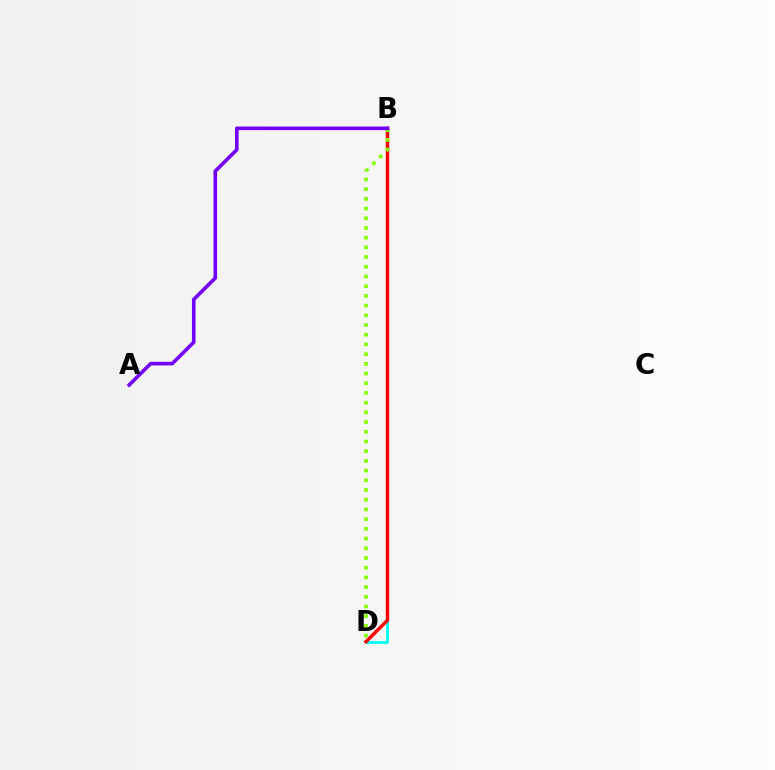{('B', 'D'): [{'color': '#00fff6', 'line_style': 'solid', 'thickness': 2.01}, {'color': '#ff0000', 'line_style': 'solid', 'thickness': 2.46}, {'color': '#84ff00', 'line_style': 'dotted', 'thickness': 2.64}], ('A', 'B'): [{'color': '#7200ff', 'line_style': 'solid', 'thickness': 2.6}]}